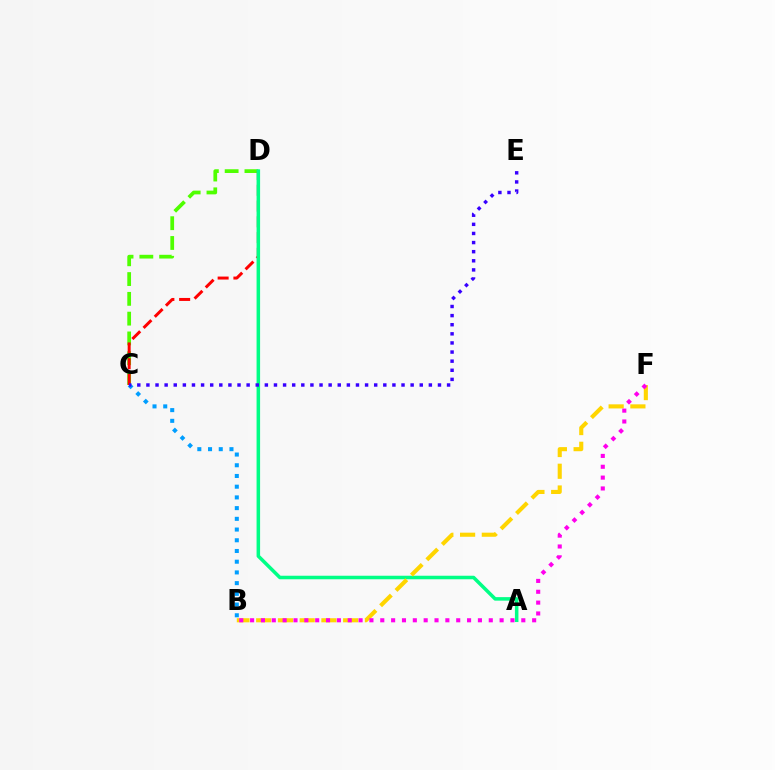{('C', 'D'): [{'color': '#4fff00', 'line_style': 'dashed', 'thickness': 2.69}, {'color': '#ff0000', 'line_style': 'dashed', 'thickness': 2.14}], ('B', 'C'): [{'color': '#009eff', 'line_style': 'dotted', 'thickness': 2.91}], ('A', 'D'): [{'color': '#00ff86', 'line_style': 'solid', 'thickness': 2.54}], ('B', 'F'): [{'color': '#ffd500', 'line_style': 'dashed', 'thickness': 2.95}, {'color': '#ff00ed', 'line_style': 'dotted', 'thickness': 2.95}], ('C', 'E'): [{'color': '#3700ff', 'line_style': 'dotted', 'thickness': 2.48}]}